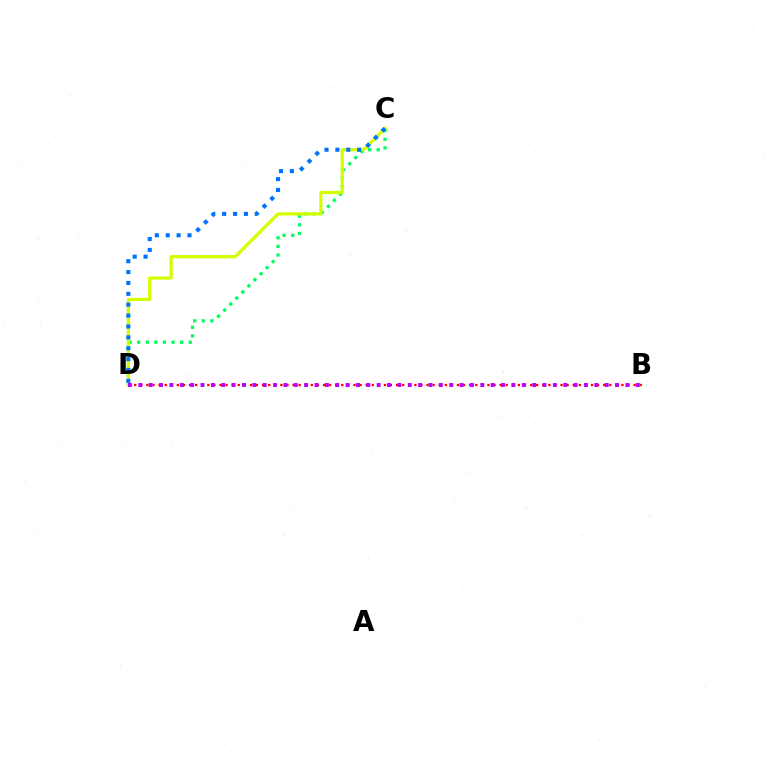{('C', 'D'): [{'color': '#00ff5c', 'line_style': 'dotted', 'thickness': 2.33}, {'color': '#d1ff00', 'line_style': 'solid', 'thickness': 2.32}, {'color': '#0074ff', 'line_style': 'dotted', 'thickness': 2.96}], ('B', 'D'): [{'color': '#ff0000', 'line_style': 'dotted', 'thickness': 1.65}, {'color': '#b900ff', 'line_style': 'dotted', 'thickness': 2.82}]}